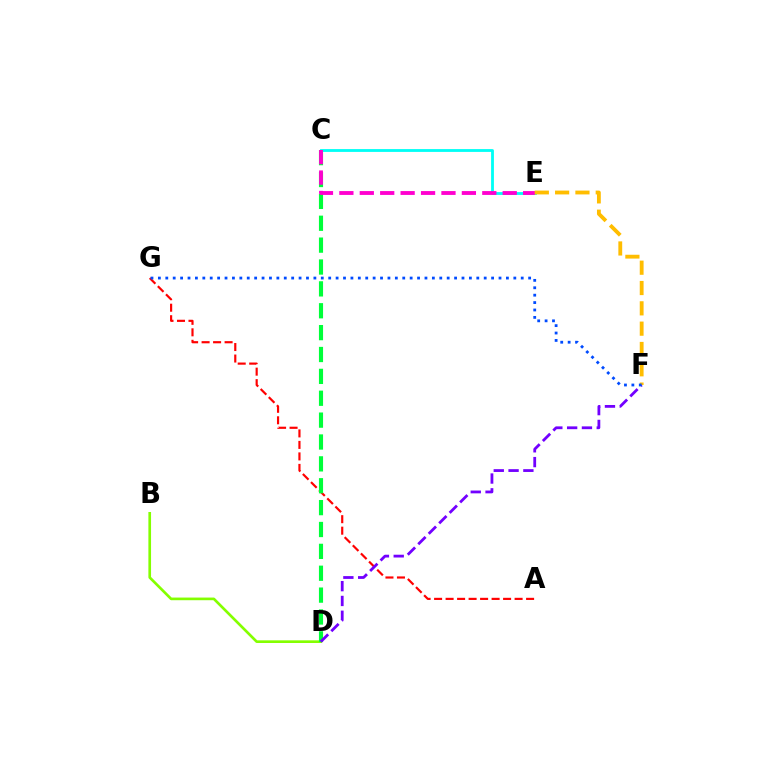{('B', 'D'): [{'color': '#84ff00', 'line_style': 'solid', 'thickness': 1.92}], ('A', 'G'): [{'color': '#ff0000', 'line_style': 'dashed', 'thickness': 1.56}], ('C', 'D'): [{'color': '#00ff39', 'line_style': 'dashed', 'thickness': 2.97}], ('C', 'E'): [{'color': '#00fff6', 'line_style': 'solid', 'thickness': 2.03}, {'color': '#ff00cf', 'line_style': 'dashed', 'thickness': 2.77}], ('D', 'F'): [{'color': '#7200ff', 'line_style': 'dashed', 'thickness': 2.01}], ('E', 'F'): [{'color': '#ffbd00', 'line_style': 'dashed', 'thickness': 2.76}], ('F', 'G'): [{'color': '#004bff', 'line_style': 'dotted', 'thickness': 2.01}]}